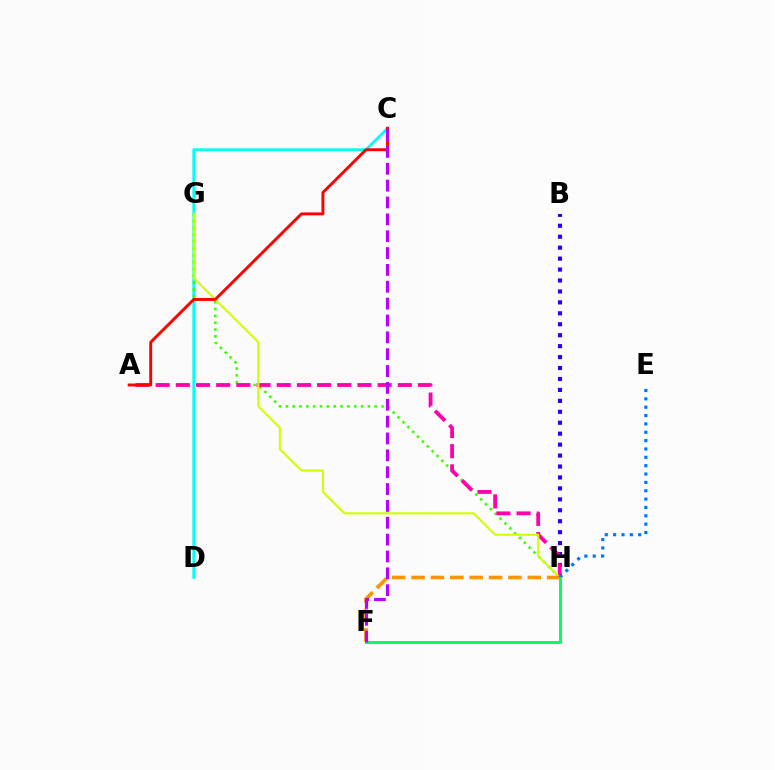{('C', 'D'): [{'color': '#00fff6', 'line_style': 'solid', 'thickness': 1.97}], ('B', 'H'): [{'color': '#2500ff', 'line_style': 'dotted', 'thickness': 2.97}], ('G', 'H'): [{'color': '#3dff00', 'line_style': 'dotted', 'thickness': 1.86}, {'color': '#d1ff00', 'line_style': 'solid', 'thickness': 1.51}], ('A', 'H'): [{'color': '#ff00ac', 'line_style': 'dashed', 'thickness': 2.74}], ('F', 'H'): [{'color': '#ff9400', 'line_style': 'dashed', 'thickness': 2.63}, {'color': '#00ff5c', 'line_style': 'solid', 'thickness': 2.11}], ('A', 'C'): [{'color': '#ff0000', 'line_style': 'solid', 'thickness': 2.1}], ('E', 'H'): [{'color': '#0074ff', 'line_style': 'dotted', 'thickness': 2.27}], ('C', 'F'): [{'color': '#b900ff', 'line_style': 'dashed', 'thickness': 2.29}]}